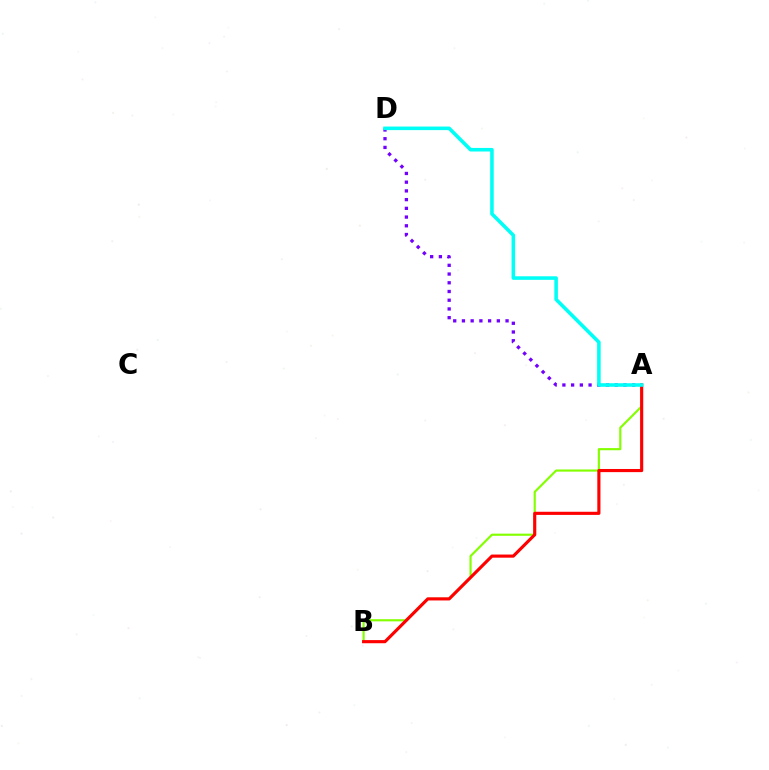{('A', 'B'): [{'color': '#84ff00', 'line_style': 'solid', 'thickness': 1.56}, {'color': '#ff0000', 'line_style': 'solid', 'thickness': 2.26}], ('A', 'D'): [{'color': '#7200ff', 'line_style': 'dotted', 'thickness': 2.37}, {'color': '#00fff6', 'line_style': 'solid', 'thickness': 2.57}]}